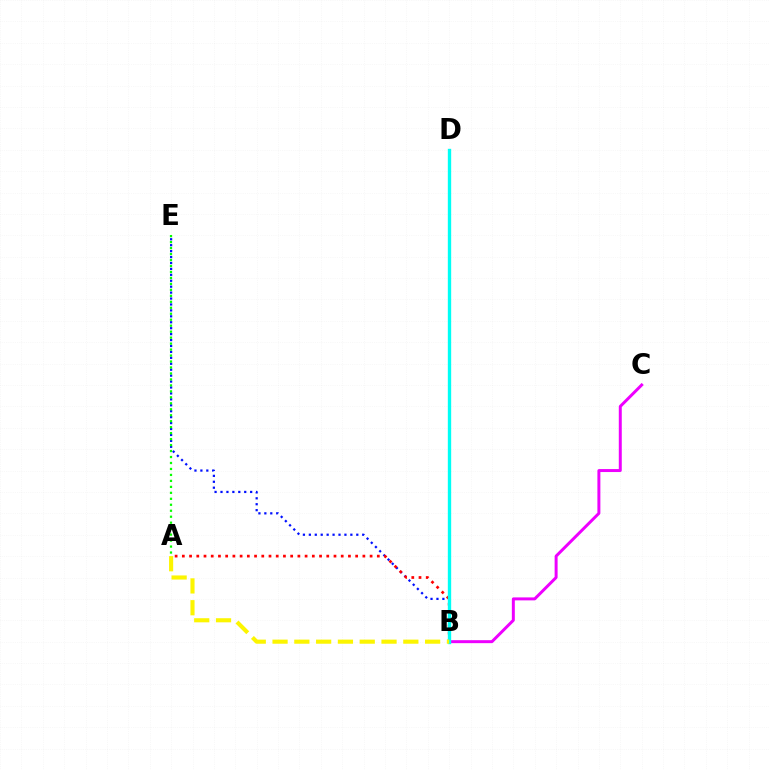{('B', 'C'): [{'color': '#ee00ff', 'line_style': 'solid', 'thickness': 2.14}], ('B', 'E'): [{'color': '#0010ff', 'line_style': 'dotted', 'thickness': 1.61}], ('A', 'E'): [{'color': '#08ff00', 'line_style': 'dotted', 'thickness': 1.62}], ('A', 'B'): [{'color': '#ff0000', 'line_style': 'dotted', 'thickness': 1.96}, {'color': '#fcf500', 'line_style': 'dashed', 'thickness': 2.96}], ('B', 'D'): [{'color': '#00fff6', 'line_style': 'solid', 'thickness': 2.41}]}